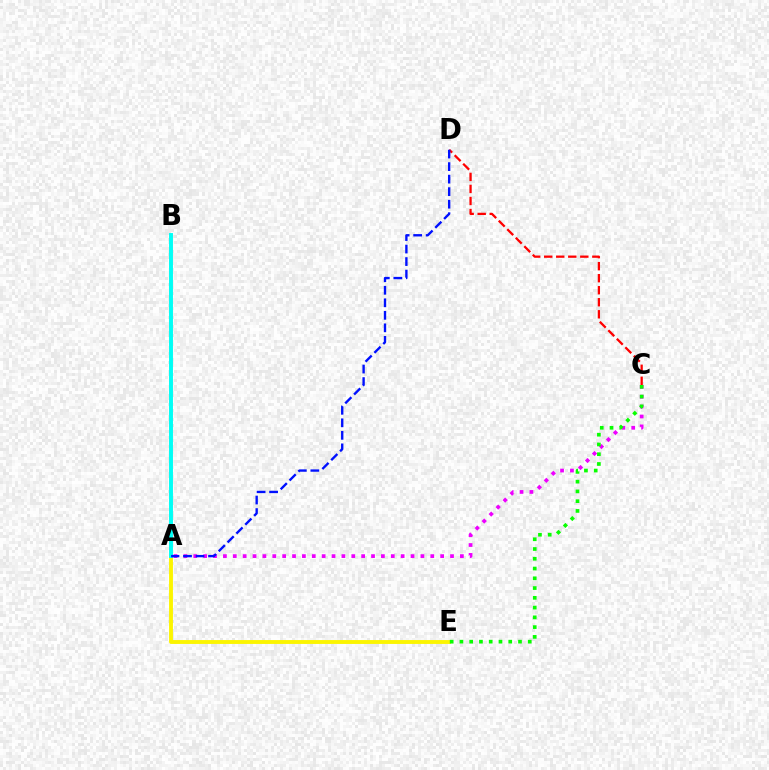{('A', 'C'): [{'color': '#ee00ff', 'line_style': 'dotted', 'thickness': 2.68}], ('A', 'E'): [{'color': '#fcf500', 'line_style': 'solid', 'thickness': 2.79}], ('C', 'D'): [{'color': '#ff0000', 'line_style': 'dashed', 'thickness': 1.63}], ('A', 'B'): [{'color': '#00fff6', 'line_style': 'solid', 'thickness': 2.82}], ('C', 'E'): [{'color': '#08ff00', 'line_style': 'dotted', 'thickness': 2.65}], ('A', 'D'): [{'color': '#0010ff', 'line_style': 'dashed', 'thickness': 1.7}]}